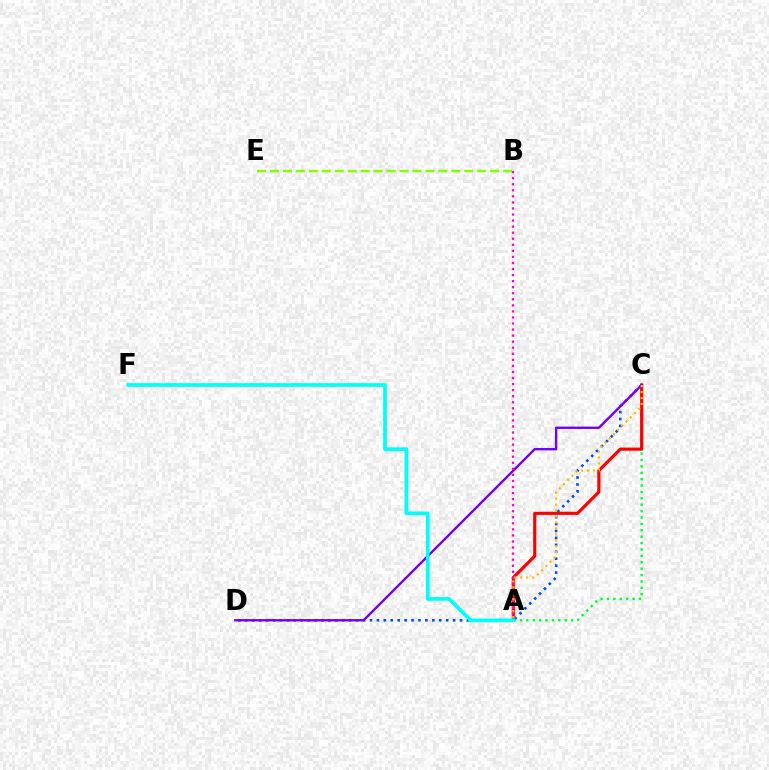{('B', 'E'): [{'color': '#84ff00', 'line_style': 'dashed', 'thickness': 1.76}], ('A', 'C'): [{'color': '#00ff39', 'line_style': 'dotted', 'thickness': 1.74}, {'color': '#ff0000', 'line_style': 'solid', 'thickness': 2.27}, {'color': '#ffbd00', 'line_style': 'dotted', 'thickness': 1.62}], ('C', 'D'): [{'color': '#004bff', 'line_style': 'dotted', 'thickness': 1.88}, {'color': '#7200ff', 'line_style': 'solid', 'thickness': 1.72}], ('A', 'B'): [{'color': '#ff00cf', 'line_style': 'dotted', 'thickness': 1.65}], ('A', 'F'): [{'color': '#00fff6', 'line_style': 'solid', 'thickness': 2.65}]}